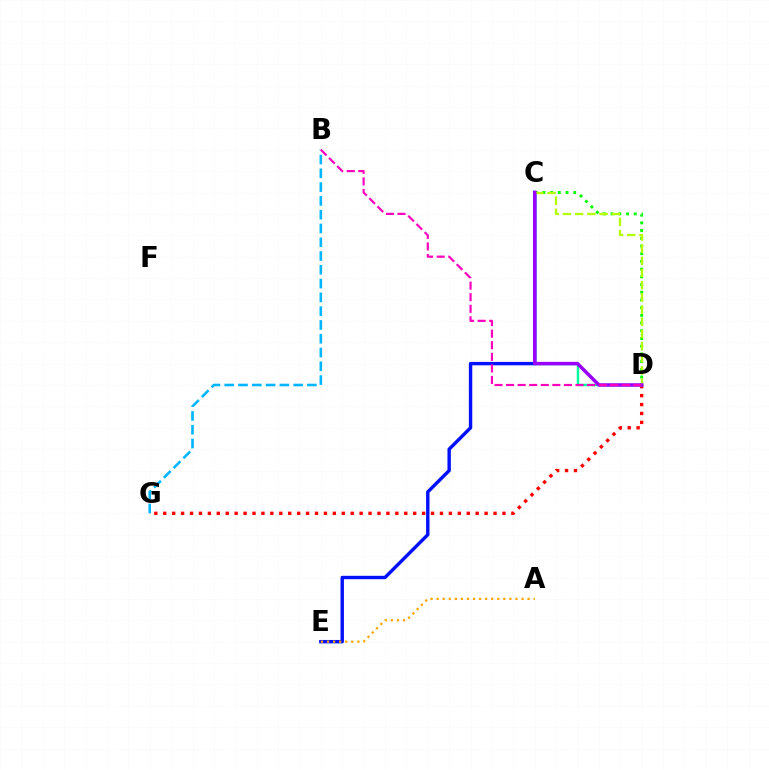{('C', 'E'): [{'color': '#0010ff', 'line_style': 'solid', 'thickness': 2.45}], ('D', 'G'): [{'color': '#ff0000', 'line_style': 'dotted', 'thickness': 2.43}], ('C', 'D'): [{'color': '#08ff00', 'line_style': 'dotted', 'thickness': 2.09}, {'color': '#00ff9d', 'line_style': 'solid', 'thickness': 1.76}, {'color': '#b3ff00', 'line_style': 'dashed', 'thickness': 1.66}, {'color': '#9b00ff', 'line_style': 'solid', 'thickness': 2.52}], ('B', 'G'): [{'color': '#00b5ff', 'line_style': 'dashed', 'thickness': 1.87}], ('A', 'E'): [{'color': '#ffa500', 'line_style': 'dotted', 'thickness': 1.65}], ('B', 'D'): [{'color': '#ff00bd', 'line_style': 'dashed', 'thickness': 1.57}]}